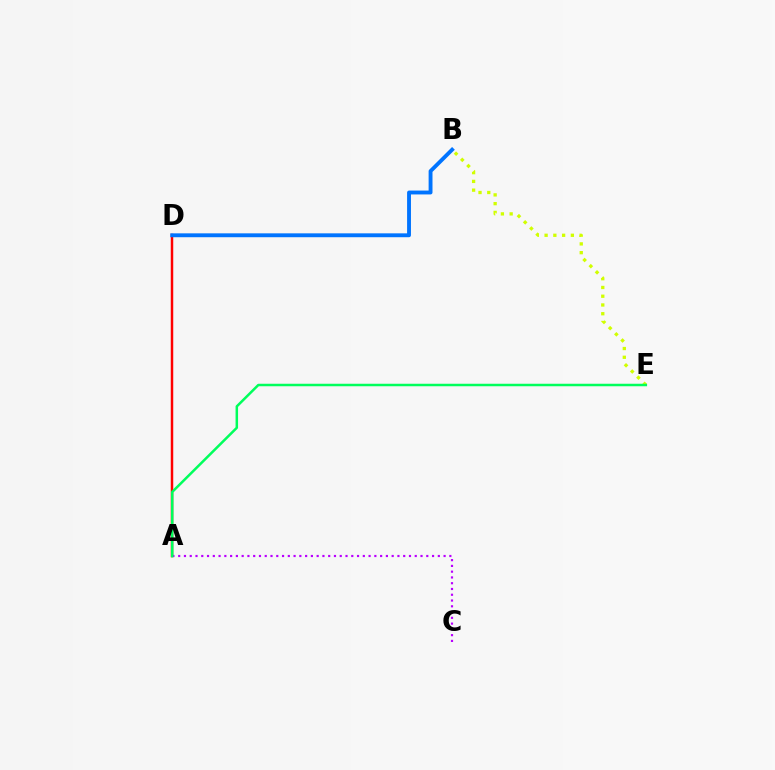{('A', 'D'): [{'color': '#ff0000', 'line_style': 'solid', 'thickness': 1.78}], ('B', 'D'): [{'color': '#0074ff', 'line_style': 'solid', 'thickness': 2.79}], ('B', 'E'): [{'color': '#d1ff00', 'line_style': 'dotted', 'thickness': 2.38}], ('A', 'C'): [{'color': '#b900ff', 'line_style': 'dotted', 'thickness': 1.57}], ('A', 'E'): [{'color': '#00ff5c', 'line_style': 'solid', 'thickness': 1.8}]}